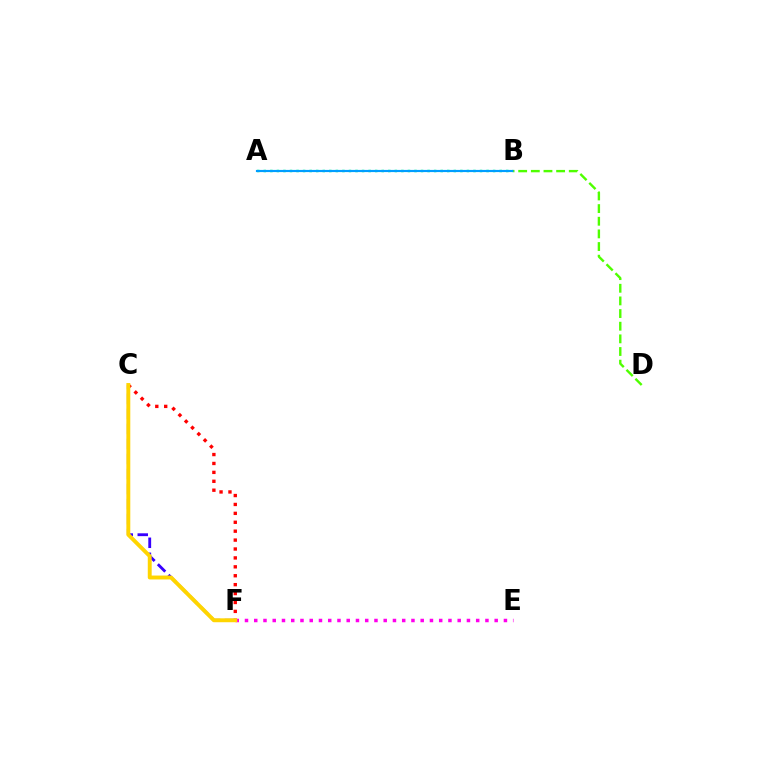{('C', 'F'): [{'color': '#3700ff', 'line_style': 'dashed', 'thickness': 2.04}, {'color': '#ff0000', 'line_style': 'dotted', 'thickness': 2.42}, {'color': '#ffd500', 'line_style': 'solid', 'thickness': 2.81}], ('E', 'F'): [{'color': '#ff00ed', 'line_style': 'dotted', 'thickness': 2.51}], ('A', 'B'): [{'color': '#00ff86', 'line_style': 'dotted', 'thickness': 1.78}, {'color': '#009eff', 'line_style': 'solid', 'thickness': 1.56}], ('B', 'D'): [{'color': '#4fff00', 'line_style': 'dashed', 'thickness': 1.72}]}